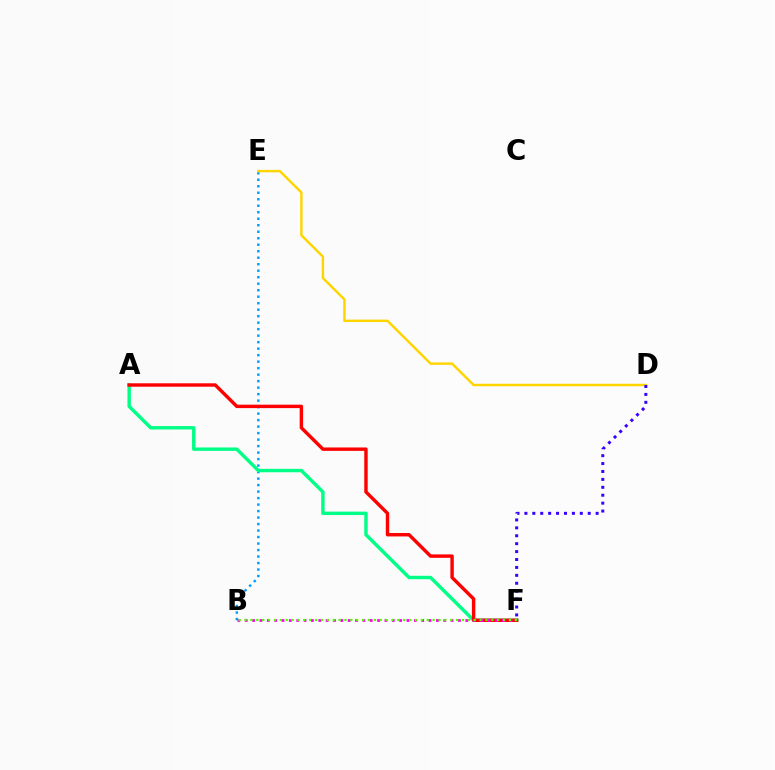{('B', 'E'): [{'color': '#009eff', 'line_style': 'dotted', 'thickness': 1.77}], ('A', 'F'): [{'color': '#00ff86', 'line_style': 'solid', 'thickness': 2.45}, {'color': '#ff0000', 'line_style': 'solid', 'thickness': 2.46}], ('D', 'E'): [{'color': '#ffd500', 'line_style': 'solid', 'thickness': 1.75}], ('B', 'F'): [{'color': '#ff00ed', 'line_style': 'dotted', 'thickness': 2.0}, {'color': '#4fff00', 'line_style': 'dotted', 'thickness': 1.6}], ('D', 'F'): [{'color': '#3700ff', 'line_style': 'dotted', 'thickness': 2.15}]}